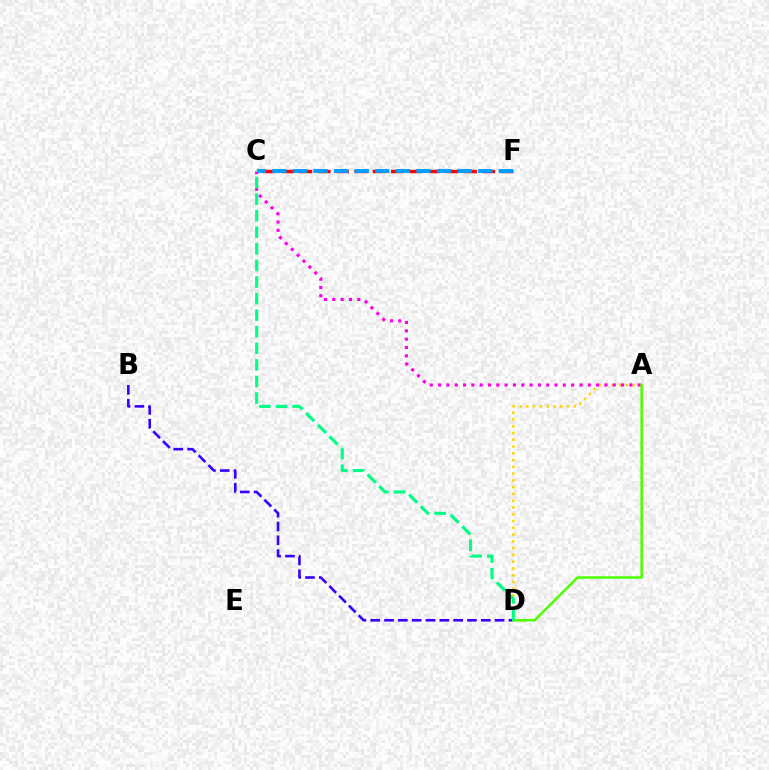{('A', 'D'): [{'color': '#ffd500', 'line_style': 'dotted', 'thickness': 1.84}, {'color': '#4fff00', 'line_style': 'solid', 'thickness': 1.83}], ('C', 'F'): [{'color': '#ff0000', 'line_style': 'dashed', 'thickness': 2.48}, {'color': '#009eff', 'line_style': 'dashed', 'thickness': 2.8}], ('A', 'C'): [{'color': '#ff00ed', 'line_style': 'dotted', 'thickness': 2.26}], ('B', 'D'): [{'color': '#3700ff', 'line_style': 'dashed', 'thickness': 1.88}], ('C', 'D'): [{'color': '#00ff86', 'line_style': 'dashed', 'thickness': 2.25}]}